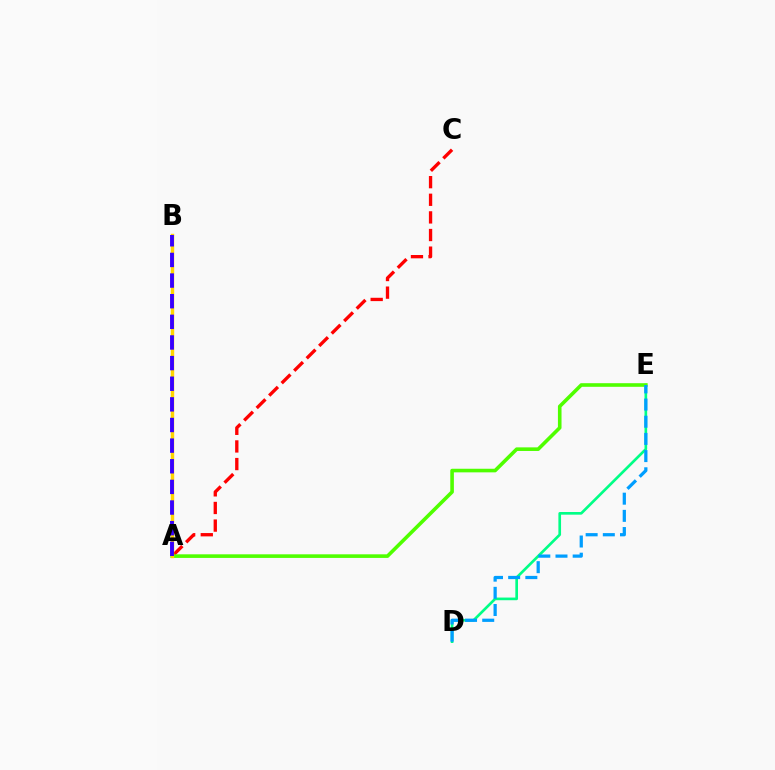{('D', 'E'): [{'color': '#00ff86', 'line_style': 'solid', 'thickness': 1.92}, {'color': '#009eff', 'line_style': 'dashed', 'thickness': 2.33}], ('A', 'C'): [{'color': '#ff0000', 'line_style': 'dashed', 'thickness': 2.39}], ('A', 'B'): [{'color': '#ff00ed', 'line_style': 'dashed', 'thickness': 1.96}, {'color': '#ffd500', 'line_style': 'solid', 'thickness': 2.47}, {'color': '#3700ff', 'line_style': 'dashed', 'thickness': 2.8}], ('A', 'E'): [{'color': '#4fff00', 'line_style': 'solid', 'thickness': 2.59}]}